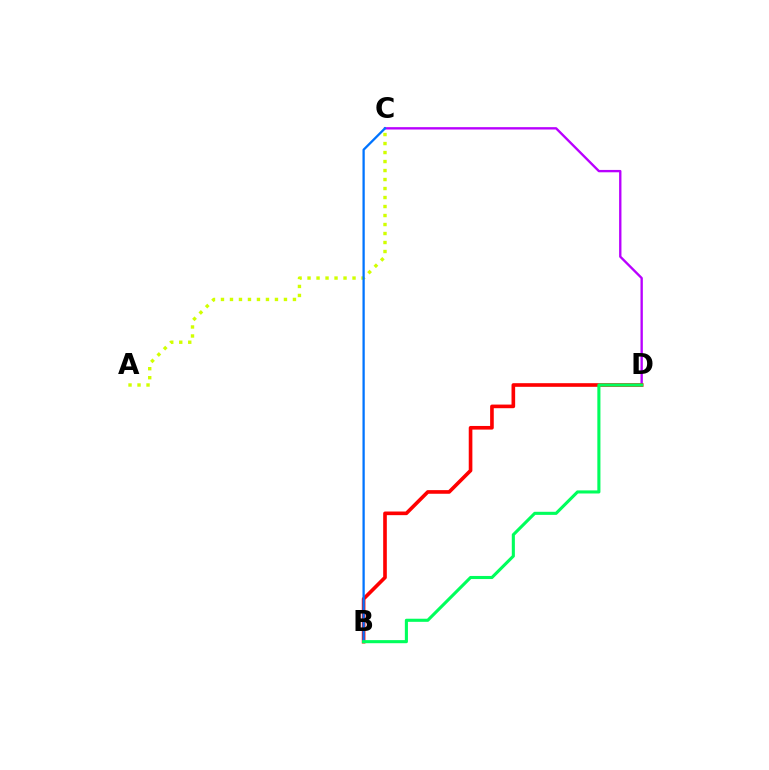{('C', 'D'): [{'color': '#b900ff', 'line_style': 'solid', 'thickness': 1.69}], ('A', 'C'): [{'color': '#d1ff00', 'line_style': 'dotted', 'thickness': 2.44}], ('B', 'D'): [{'color': '#ff0000', 'line_style': 'solid', 'thickness': 2.62}, {'color': '#00ff5c', 'line_style': 'solid', 'thickness': 2.23}], ('B', 'C'): [{'color': '#0074ff', 'line_style': 'solid', 'thickness': 1.65}]}